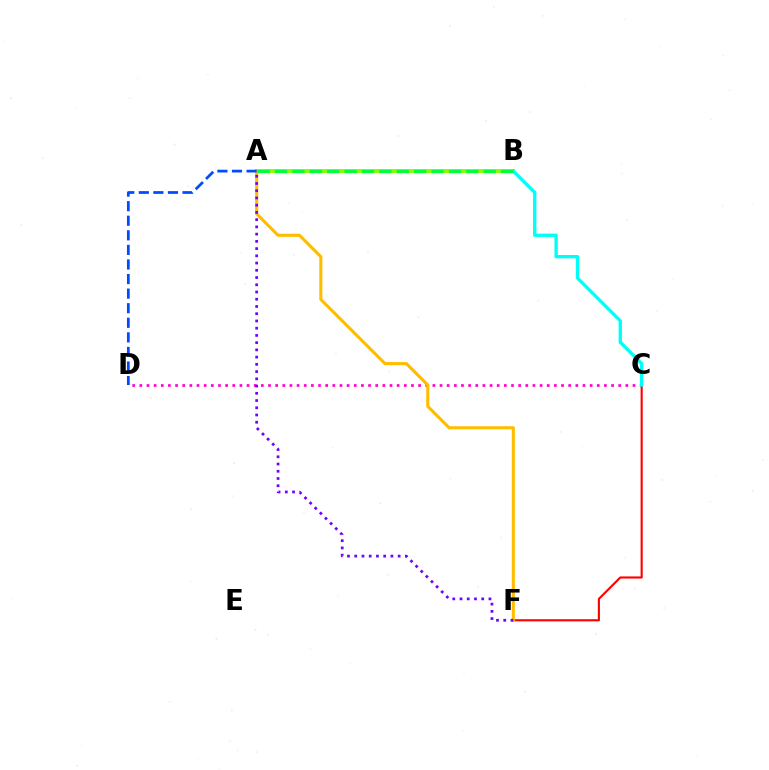{('A', 'B'): [{'color': '#84ff00', 'line_style': 'solid', 'thickness': 2.83}, {'color': '#00ff39', 'line_style': 'dashed', 'thickness': 2.36}], ('C', 'D'): [{'color': '#ff00cf', 'line_style': 'dotted', 'thickness': 1.94}], ('C', 'F'): [{'color': '#ff0000', 'line_style': 'solid', 'thickness': 1.53}], ('B', 'C'): [{'color': '#00fff6', 'line_style': 'solid', 'thickness': 2.4}], ('A', 'F'): [{'color': '#ffbd00', 'line_style': 'solid', 'thickness': 2.23}, {'color': '#7200ff', 'line_style': 'dotted', 'thickness': 1.97}], ('A', 'D'): [{'color': '#004bff', 'line_style': 'dashed', 'thickness': 1.98}]}